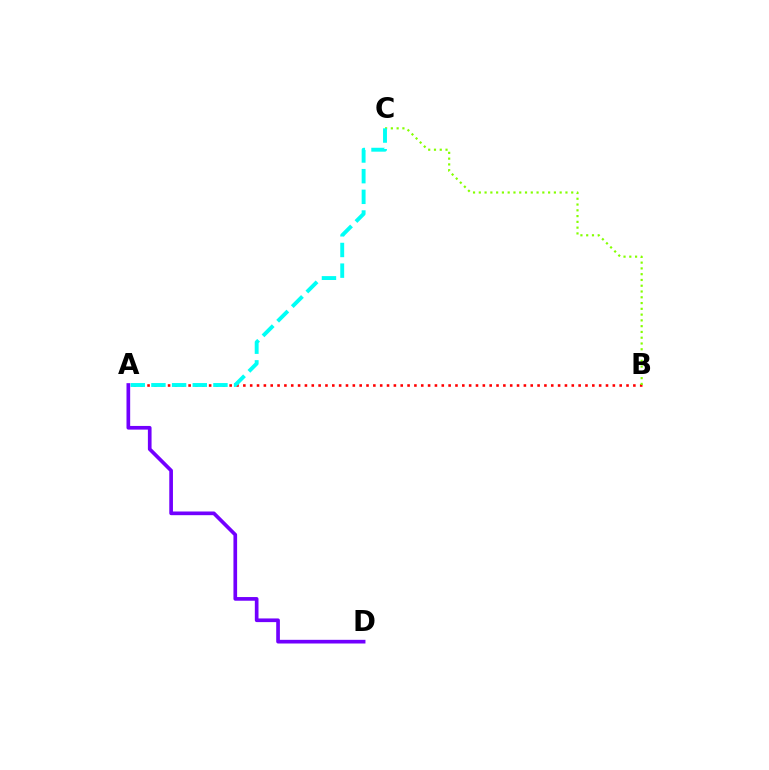{('A', 'B'): [{'color': '#ff0000', 'line_style': 'dotted', 'thickness': 1.86}], ('B', 'C'): [{'color': '#84ff00', 'line_style': 'dotted', 'thickness': 1.57}], ('A', 'C'): [{'color': '#00fff6', 'line_style': 'dashed', 'thickness': 2.81}], ('A', 'D'): [{'color': '#7200ff', 'line_style': 'solid', 'thickness': 2.64}]}